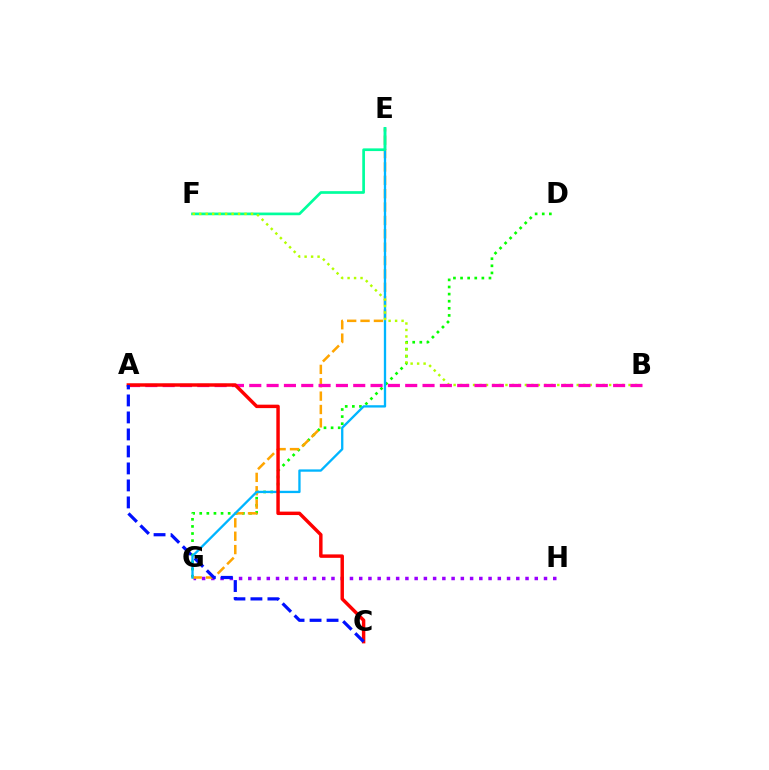{('G', 'H'): [{'color': '#9b00ff', 'line_style': 'dotted', 'thickness': 2.51}], ('D', 'G'): [{'color': '#08ff00', 'line_style': 'dotted', 'thickness': 1.93}], ('E', 'G'): [{'color': '#ffa500', 'line_style': 'dashed', 'thickness': 1.82}, {'color': '#00b5ff', 'line_style': 'solid', 'thickness': 1.67}], ('E', 'F'): [{'color': '#00ff9d', 'line_style': 'solid', 'thickness': 1.94}], ('B', 'F'): [{'color': '#b3ff00', 'line_style': 'dotted', 'thickness': 1.76}], ('A', 'B'): [{'color': '#ff00bd', 'line_style': 'dashed', 'thickness': 2.35}], ('A', 'C'): [{'color': '#ff0000', 'line_style': 'solid', 'thickness': 2.48}, {'color': '#0010ff', 'line_style': 'dashed', 'thickness': 2.31}]}